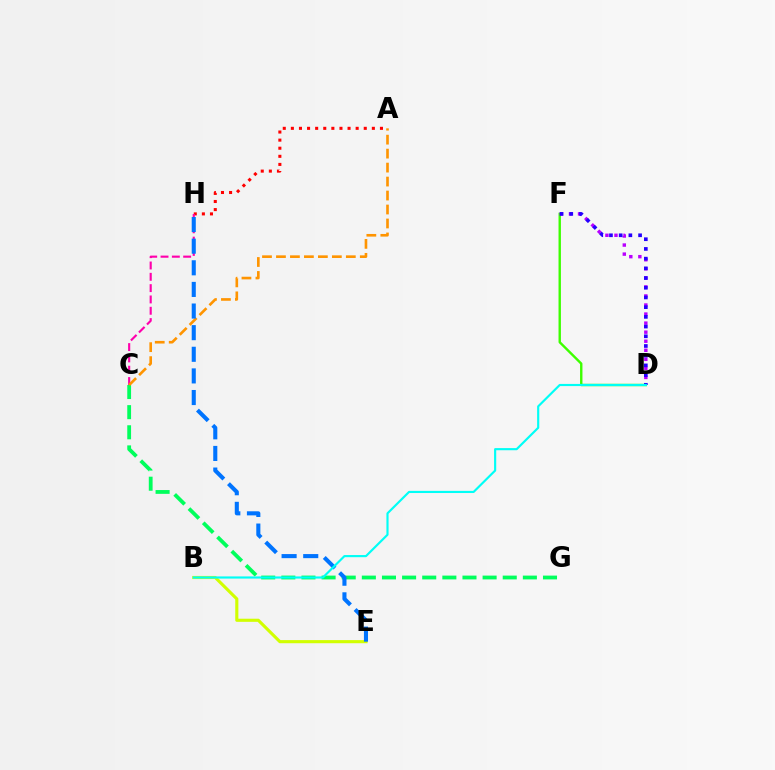{('C', 'G'): [{'color': '#00ff5c', 'line_style': 'dashed', 'thickness': 2.73}], ('A', 'H'): [{'color': '#ff0000', 'line_style': 'dotted', 'thickness': 2.2}], ('C', 'H'): [{'color': '#ff00ac', 'line_style': 'dashed', 'thickness': 1.54}], ('D', 'F'): [{'color': '#3dff00', 'line_style': 'solid', 'thickness': 1.73}, {'color': '#b900ff', 'line_style': 'dotted', 'thickness': 2.46}, {'color': '#2500ff', 'line_style': 'dotted', 'thickness': 2.64}], ('B', 'E'): [{'color': '#d1ff00', 'line_style': 'solid', 'thickness': 2.24}], ('A', 'C'): [{'color': '#ff9400', 'line_style': 'dashed', 'thickness': 1.9}], ('E', 'H'): [{'color': '#0074ff', 'line_style': 'dashed', 'thickness': 2.94}], ('B', 'D'): [{'color': '#00fff6', 'line_style': 'solid', 'thickness': 1.55}]}